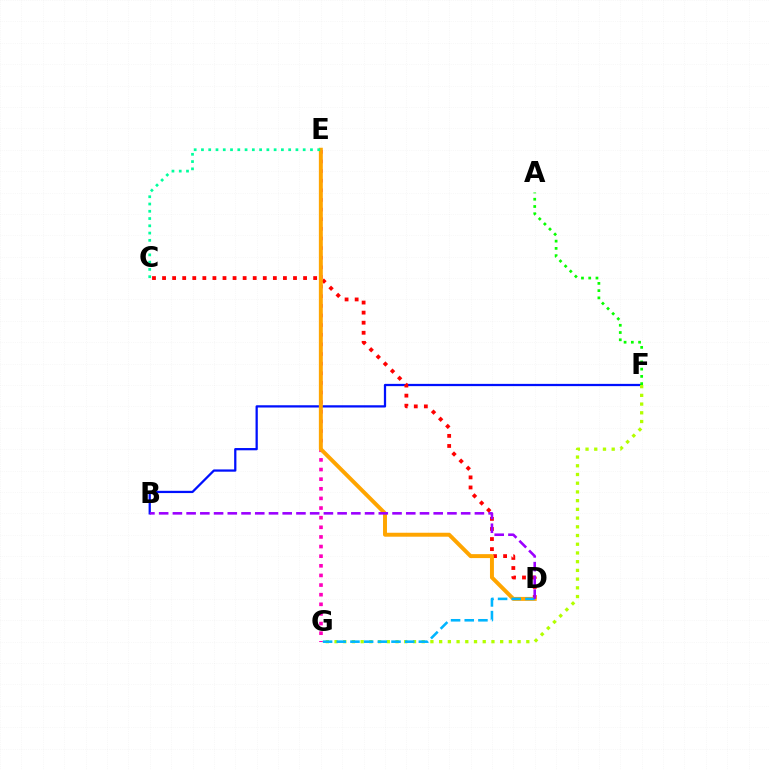{('B', 'F'): [{'color': '#0010ff', 'line_style': 'solid', 'thickness': 1.63}], ('C', 'D'): [{'color': '#ff0000', 'line_style': 'dotted', 'thickness': 2.74}], ('A', 'F'): [{'color': '#08ff00', 'line_style': 'dotted', 'thickness': 1.97}], ('E', 'G'): [{'color': '#ff00bd', 'line_style': 'dotted', 'thickness': 2.62}], ('D', 'E'): [{'color': '#ffa500', 'line_style': 'solid', 'thickness': 2.84}], ('F', 'G'): [{'color': '#b3ff00', 'line_style': 'dotted', 'thickness': 2.37}], ('D', 'G'): [{'color': '#00b5ff', 'line_style': 'dashed', 'thickness': 1.86}], ('C', 'E'): [{'color': '#00ff9d', 'line_style': 'dotted', 'thickness': 1.97}], ('B', 'D'): [{'color': '#9b00ff', 'line_style': 'dashed', 'thickness': 1.86}]}